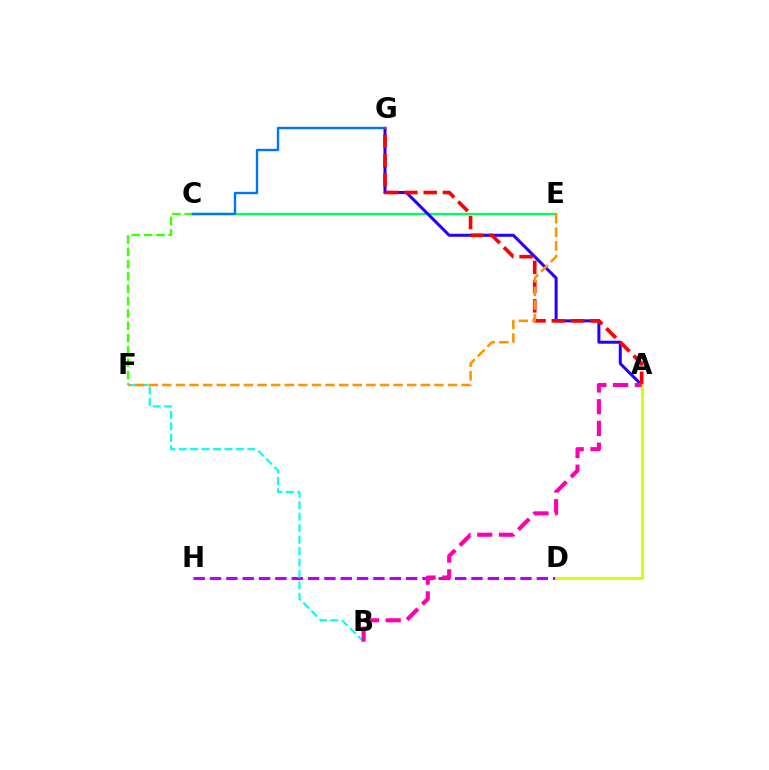{('C', 'E'): [{'color': '#00ff5c', 'line_style': 'solid', 'thickness': 1.66}], ('C', 'F'): [{'color': '#3dff00', 'line_style': 'dashed', 'thickness': 1.67}], ('D', 'H'): [{'color': '#b900ff', 'line_style': 'dashed', 'thickness': 2.22}], ('A', 'G'): [{'color': '#2500ff', 'line_style': 'solid', 'thickness': 2.18}, {'color': '#ff0000', 'line_style': 'dashed', 'thickness': 2.62}], ('C', 'G'): [{'color': '#0074ff', 'line_style': 'solid', 'thickness': 1.71}], ('A', 'D'): [{'color': '#d1ff00', 'line_style': 'solid', 'thickness': 2.06}], ('B', 'F'): [{'color': '#00fff6', 'line_style': 'dashed', 'thickness': 1.56}], ('E', 'F'): [{'color': '#ff9400', 'line_style': 'dashed', 'thickness': 1.85}], ('A', 'B'): [{'color': '#ff00ac', 'line_style': 'dashed', 'thickness': 2.95}]}